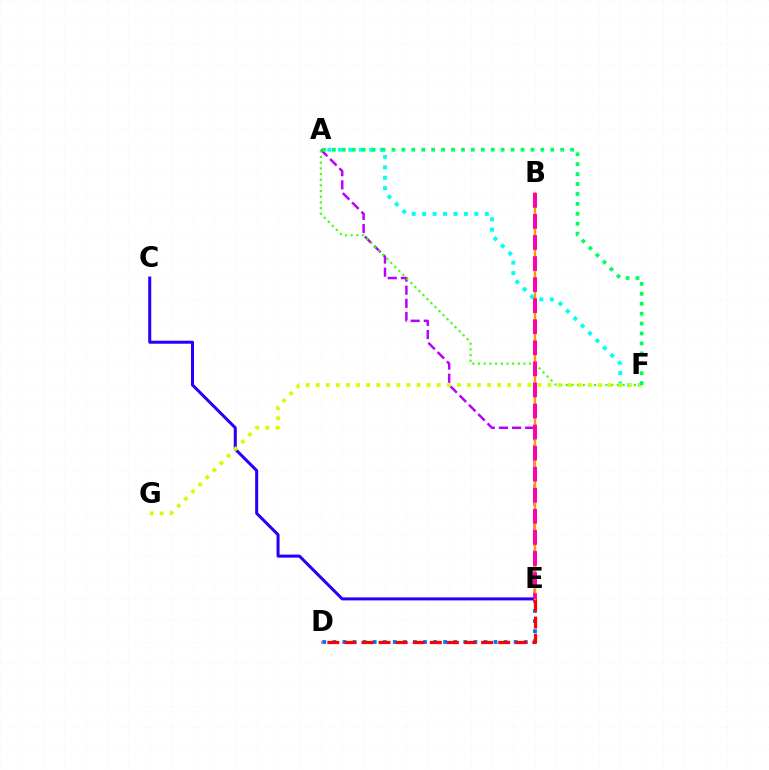{('A', 'E'): [{'color': '#b900ff', 'line_style': 'dashed', 'thickness': 1.78}], ('D', 'E'): [{'color': '#0074ff', 'line_style': 'dotted', 'thickness': 2.74}, {'color': '#ff0000', 'line_style': 'dashed', 'thickness': 2.32}], ('C', 'E'): [{'color': '#2500ff', 'line_style': 'solid', 'thickness': 2.18}], ('A', 'F'): [{'color': '#00fff6', 'line_style': 'dotted', 'thickness': 2.84}, {'color': '#3dff00', 'line_style': 'dotted', 'thickness': 1.54}, {'color': '#00ff5c', 'line_style': 'dotted', 'thickness': 2.7}], ('F', 'G'): [{'color': '#d1ff00', 'line_style': 'dotted', 'thickness': 2.74}], ('B', 'E'): [{'color': '#ff9400', 'line_style': 'solid', 'thickness': 1.73}, {'color': '#ff00ac', 'line_style': 'dashed', 'thickness': 2.86}]}